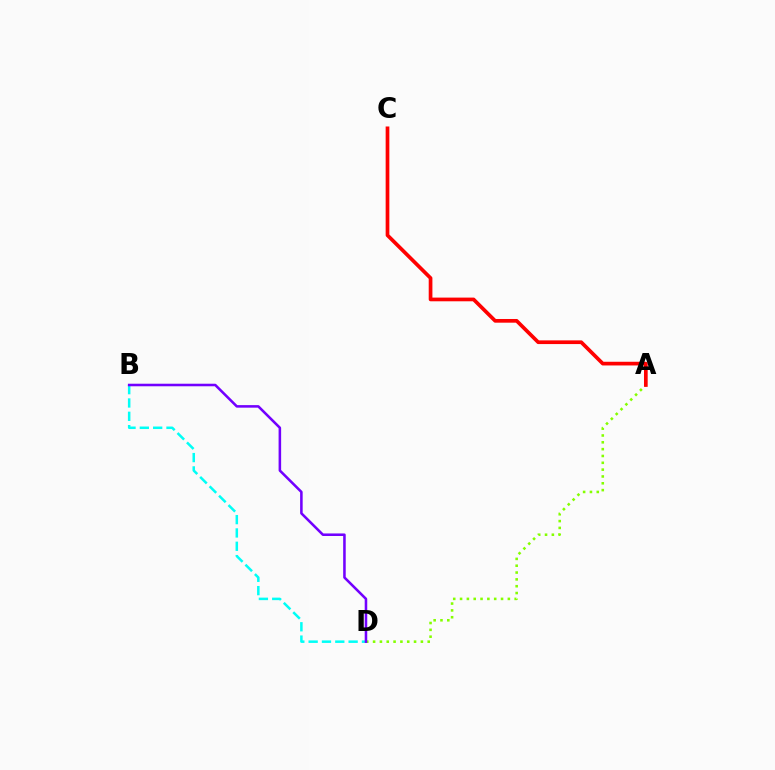{('A', 'D'): [{'color': '#84ff00', 'line_style': 'dotted', 'thickness': 1.86}], ('A', 'C'): [{'color': '#ff0000', 'line_style': 'solid', 'thickness': 2.66}], ('B', 'D'): [{'color': '#00fff6', 'line_style': 'dashed', 'thickness': 1.81}, {'color': '#7200ff', 'line_style': 'solid', 'thickness': 1.84}]}